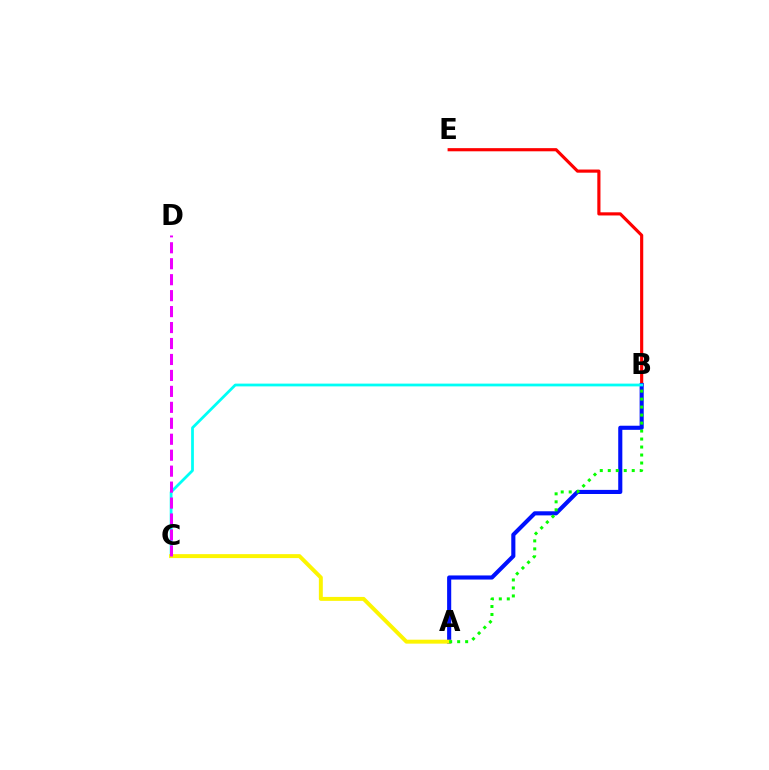{('B', 'E'): [{'color': '#ff0000', 'line_style': 'solid', 'thickness': 2.27}], ('A', 'B'): [{'color': '#0010ff', 'line_style': 'solid', 'thickness': 2.96}, {'color': '#08ff00', 'line_style': 'dotted', 'thickness': 2.17}], ('B', 'C'): [{'color': '#00fff6', 'line_style': 'solid', 'thickness': 1.99}], ('A', 'C'): [{'color': '#fcf500', 'line_style': 'solid', 'thickness': 2.84}], ('C', 'D'): [{'color': '#ee00ff', 'line_style': 'dashed', 'thickness': 2.17}]}